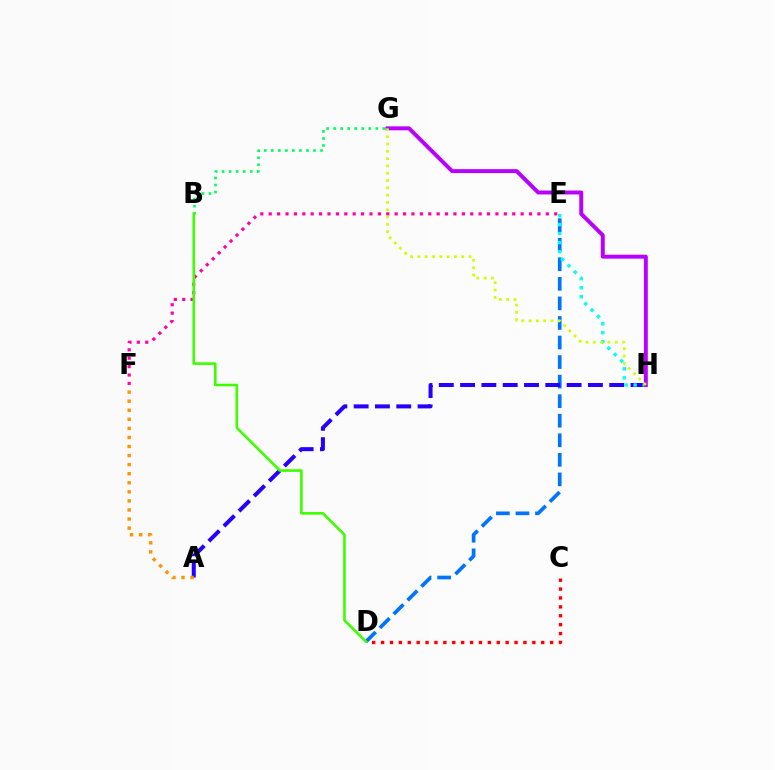{('C', 'D'): [{'color': '#ff0000', 'line_style': 'dotted', 'thickness': 2.42}], ('D', 'E'): [{'color': '#0074ff', 'line_style': 'dashed', 'thickness': 2.66}], ('E', 'F'): [{'color': '#ff00ac', 'line_style': 'dotted', 'thickness': 2.28}], ('A', 'H'): [{'color': '#2500ff', 'line_style': 'dashed', 'thickness': 2.89}], ('B', 'G'): [{'color': '#00ff5c', 'line_style': 'dotted', 'thickness': 1.91}], ('A', 'F'): [{'color': '#ff9400', 'line_style': 'dotted', 'thickness': 2.46}], ('B', 'D'): [{'color': '#3dff00', 'line_style': 'solid', 'thickness': 1.88}], ('E', 'H'): [{'color': '#00fff6', 'line_style': 'dotted', 'thickness': 2.45}], ('G', 'H'): [{'color': '#b900ff', 'line_style': 'solid', 'thickness': 2.84}, {'color': '#d1ff00', 'line_style': 'dotted', 'thickness': 1.98}]}